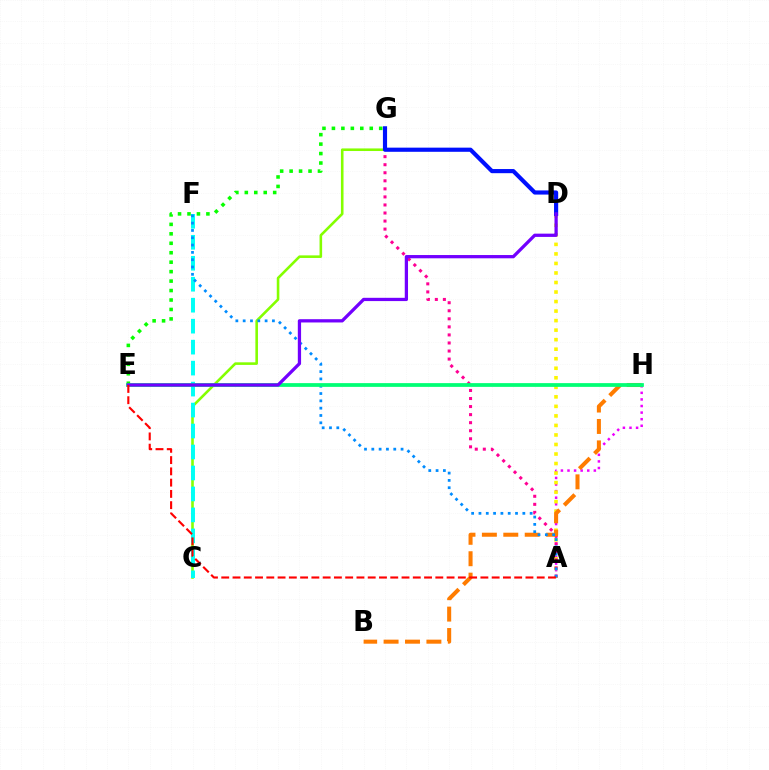{('A', 'H'): [{'color': '#ee00ff', 'line_style': 'dotted', 'thickness': 1.79}], ('C', 'G'): [{'color': '#84ff00', 'line_style': 'solid', 'thickness': 1.87}], ('C', 'F'): [{'color': '#00fff6', 'line_style': 'dashed', 'thickness': 2.85}], ('E', 'G'): [{'color': '#08ff00', 'line_style': 'dotted', 'thickness': 2.57}], ('A', 'D'): [{'color': '#fcf500', 'line_style': 'dotted', 'thickness': 2.59}], ('A', 'G'): [{'color': '#ff0094', 'line_style': 'dotted', 'thickness': 2.19}], ('B', 'H'): [{'color': '#ff7c00', 'line_style': 'dashed', 'thickness': 2.91}], ('A', 'F'): [{'color': '#008cff', 'line_style': 'dotted', 'thickness': 1.99}], ('E', 'H'): [{'color': '#00ff74', 'line_style': 'solid', 'thickness': 2.7}], ('D', 'G'): [{'color': '#0010ff', 'line_style': 'solid', 'thickness': 2.99}], ('D', 'E'): [{'color': '#7200ff', 'line_style': 'solid', 'thickness': 2.35}], ('A', 'E'): [{'color': '#ff0000', 'line_style': 'dashed', 'thickness': 1.53}]}